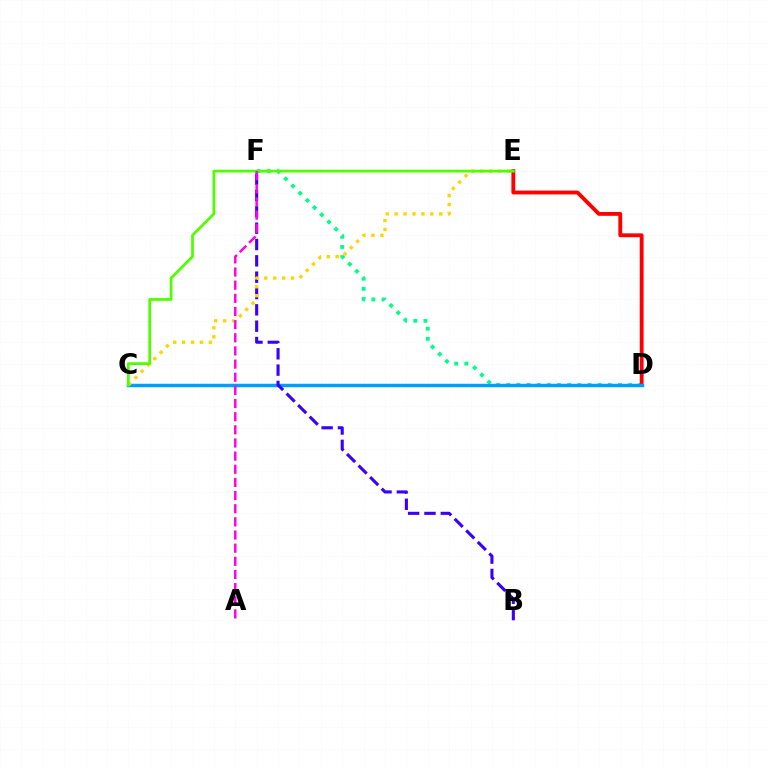{('D', 'F'): [{'color': '#00ff86', 'line_style': 'dotted', 'thickness': 2.76}], ('D', 'E'): [{'color': '#ff0000', 'line_style': 'solid', 'thickness': 2.77}], ('C', 'D'): [{'color': '#009eff', 'line_style': 'solid', 'thickness': 2.5}], ('B', 'F'): [{'color': '#3700ff', 'line_style': 'dashed', 'thickness': 2.22}], ('C', 'E'): [{'color': '#ffd500', 'line_style': 'dotted', 'thickness': 2.42}, {'color': '#4fff00', 'line_style': 'solid', 'thickness': 1.99}], ('A', 'F'): [{'color': '#ff00ed', 'line_style': 'dashed', 'thickness': 1.79}]}